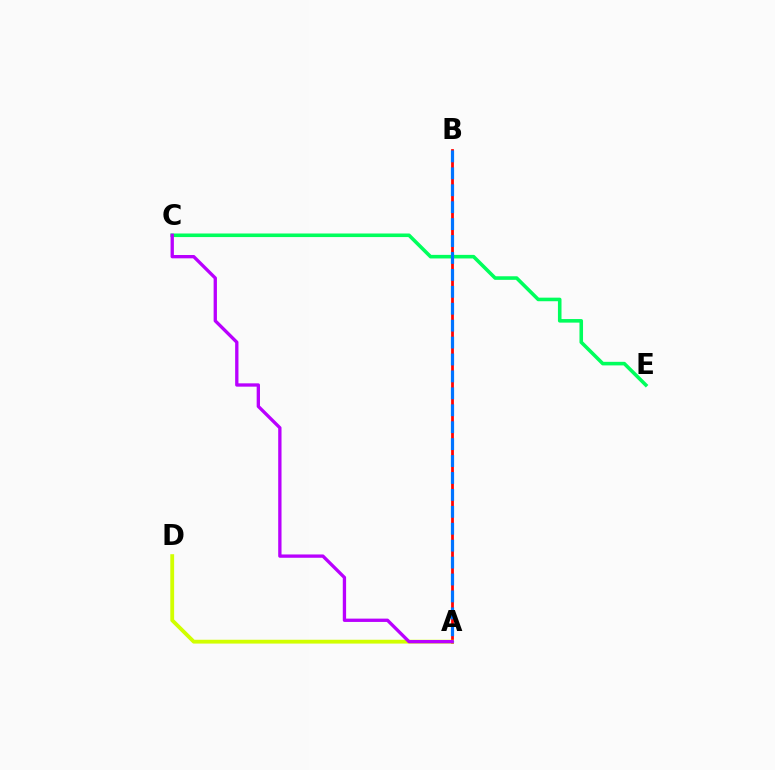{('A', 'B'): [{'color': '#ff0000', 'line_style': 'solid', 'thickness': 1.99}, {'color': '#0074ff', 'line_style': 'dashed', 'thickness': 2.3}], ('C', 'E'): [{'color': '#00ff5c', 'line_style': 'solid', 'thickness': 2.57}], ('A', 'D'): [{'color': '#d1ff00', 'line_style': 'solid', 'thickness': 2.75}], ('A', 'C'): [{'color': '#b900ff', 'line_style': 'solid', 'thickness': 2.39}]}